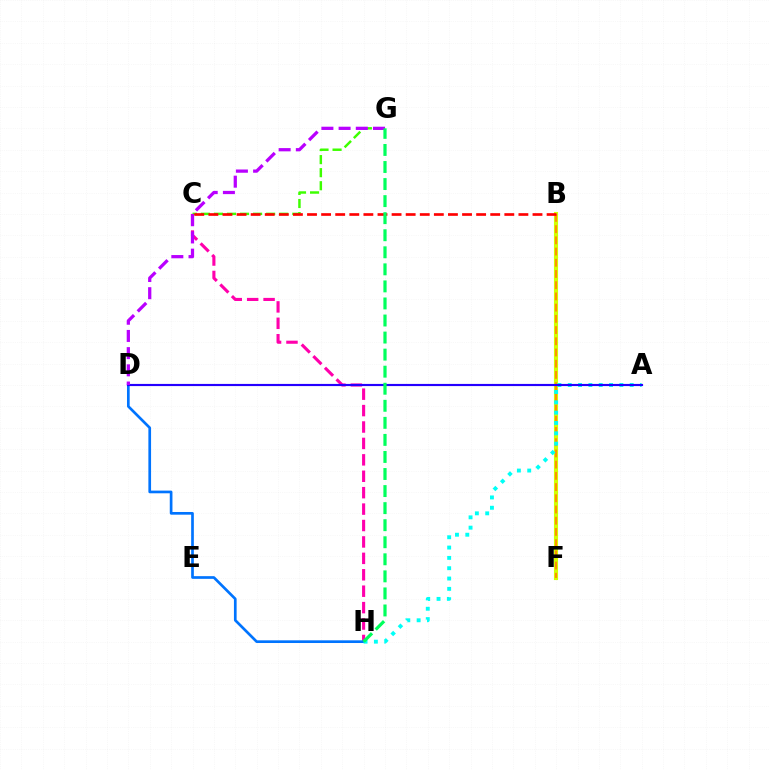{('B', 'F'): [{'color': '#d1ff00', 'line_style': 'solid', 'thickness': 2.96}, {'color': '#ff9400', 'line_style': 'dashed', 'thickness': 1.52}], ('C', 'G'): [{'color': '#3dff00', 'line_style': 'dashed', 'thickness': 1.77}], ('C', 'H'): [{'color': '#ff00ac', 'line_style': 'dashed', 'thickness': 2.23}], ('D', 'H'): [{'color': '#0074ff', 'line_style': 'solid', 'thickness': 1.94}], ('A', 'H'): [{'color': '#00fff6', 'line_style': 'dotted', 'thickness': 2.8}], ('A', 'D'): [{'color': '#2500ff', 'line_style': 'solid', 'thickness': 1.55}], ('D', 'G'): [{'color': '#b900ff', 'line_style': 'dashed', 'thickness': 2.34}], ('B', 'C'): [{'color': '#ff0000', 'line_style': 'dashed', 'thickness': 1.91}], ('G', 'H'): [{'color': '#00ff5c', 'line_style': 'dashed', 'thickness': 2.32}]}